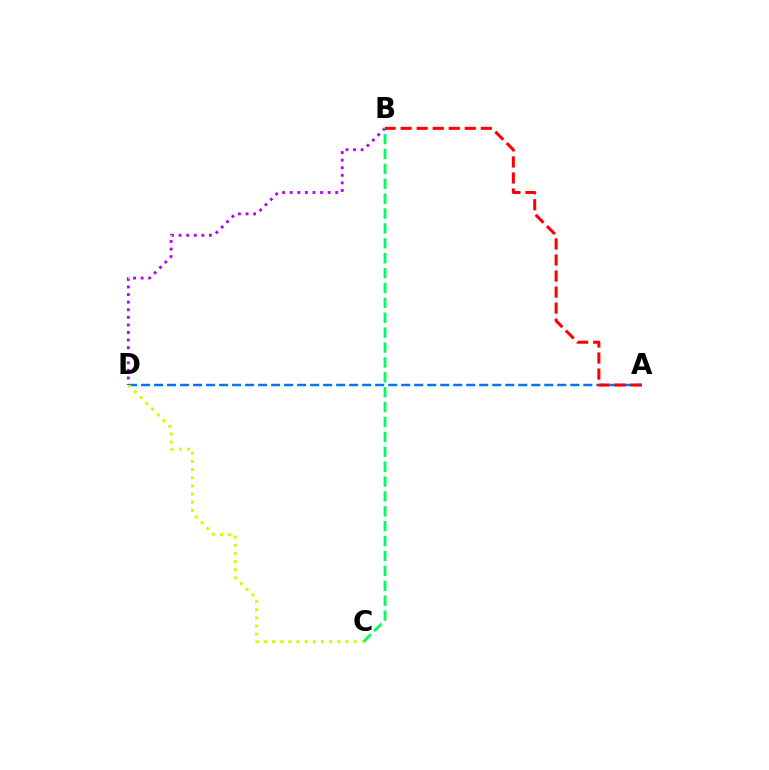{('A', 'D'): [{'color': '#0074ff', 'line_style': 'dashed', 'thickness': 1.77}], ('C', 'D'): [{'color': '#d1ff00', 'line_style': 'dotted', 'thickness': 2.21}], ('B', 'D'): [{'color': '#b900ff', 'line_style': 'dotted', 'thickness': 2.06}], ('B', 'C'): [{'color': '#00ff5c', 'line_style': 'dashed', 'thickness': 2.02}], ('A', 'B'): [{'color': '#ff0000', 'line_style': 'dashed', 'thickness': 2.18}]}